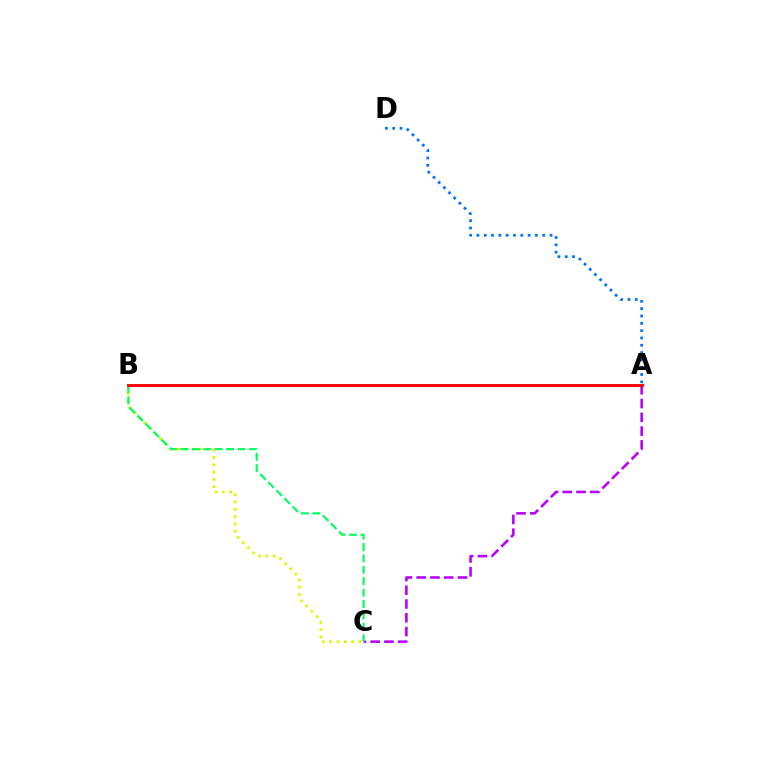{('A', 'D'): [{'color': '#0074ff', 'line_style': 'dotted', 'thickness': 1.99}], ('B', 'C'): [{'color': '#d1ff00', 'line_style': 'dotted', 'thickness': 1.99}, {'color': '#00ff5c', 'line_style': 'dashed', 'thickness': 1.55}], ('A', 'C'): [{'color': '#b900ff', 'line_style': 'dashed', 'thickness': 1.87}], ('A', 'B'): [{'color': '#ff0000', 'line_style': 'solid', 'thickness': 2.08}]}